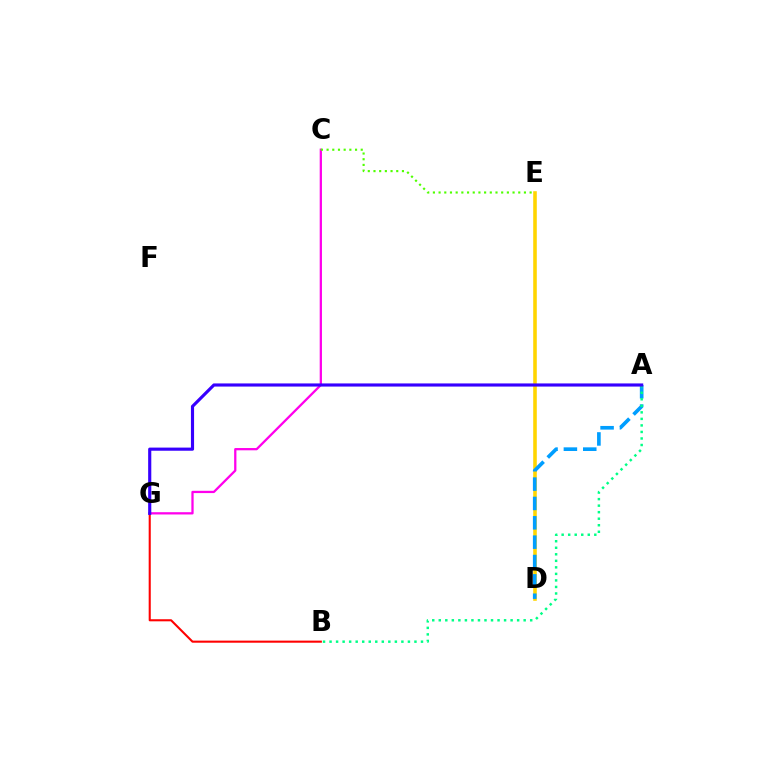{('D', 'E'): [{'color': '#ffd500', 'line_style': 'solid', 'thickness': 2.57}], ('C', 'G'): [{'color': '#ff00ed', 'line_style': 'solid', 'thickness': 1.64}], ('A', 'D'): [{'color': '#009eff', 'line_style': 'dashed', 'thickness': 2.63}], ('A', 'B'): [{'color': '#00ff86', 'line_style': 'dotted', 'thickness': 1.77}], ('B', 'G'): [{'color': '#ff0000', 'line_style': 'solid', 'thickness': 1.5}], ('A', 'G'): [{'color': '#3700ff', 'line_style': 'solid', 'thickness': 2.26}], ('C', 'E'): [{'color': '#4fff00', 'line_style': 'dotted', 'thickness': 1.55}]}